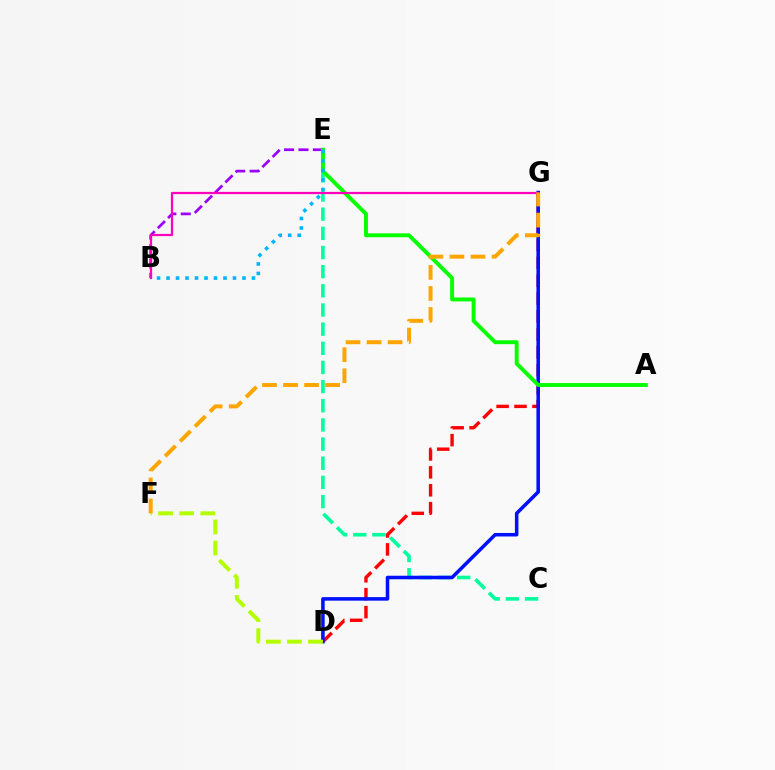{('B', 'E'): [{'color': '#9b00ff', 'line_style': 'dashed', 'thickness': 1.96}, {'color': '#00b5ff', 'line_style': 'dotted', 'thickness': 2.58}], ('D', 'G'): [{'color': '#ff0000', 'line_style': 'dashed', 'thickness': 2.43}, {'color': '#0010ff', 'line_style': 'solid', 'thickness': 2.54}], ('C', 'E'): [{'color': '#00ff9d', 'line_style': 'dashed', 'thickness': 2.6}], ('D', 'F'): [{'color': '#b3ff00', 'line_style': 'dashed', 'thickness': 2.87}], ('A', 'E'): [{'color': '#08ff00', 'line_style': 'solid', 'thickness': 2.82}], ('B', 'G'): [{'color': '#ff00bd', 'line_style': 'solid', 'thickness': 1.61}], ('F', 'G'): [{'color': '#ffa500', 'line_style': 'dashed', 'thickness': 2.86}]}